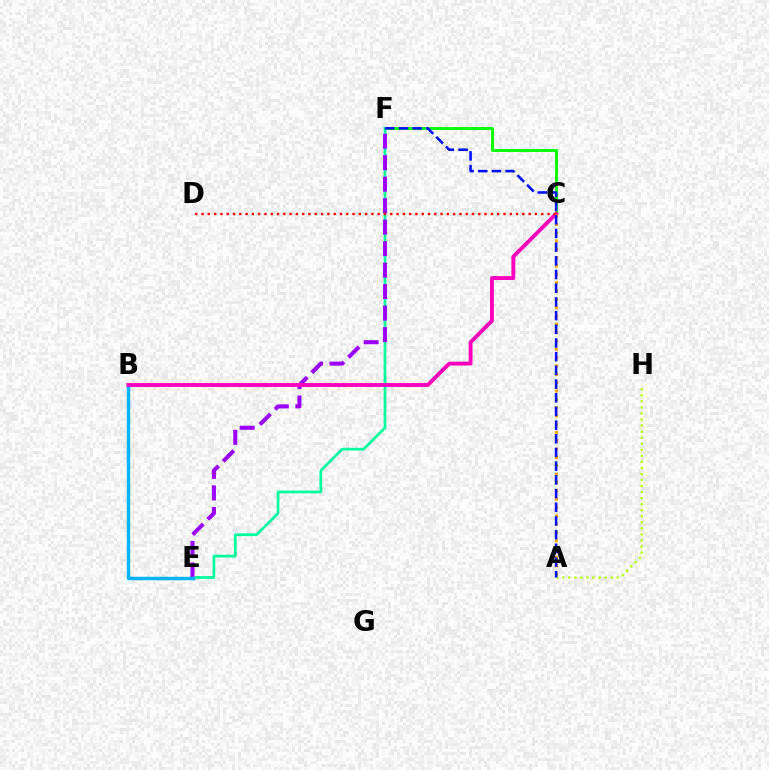{('C', 'F'): [{'color': '#08ff00', 'line_style': 'solid', 'thickness': 2.1}], ('E', 'F'): [{'color': '#00ff9d', 'line_style': 'solid', 'thickness': 1.96}, {'color': '#9b00ff', 'line_style': 'dashed', 'thickness': 2.92}], ('B', 'E'): [{'color': '#00b5ff', 'line_style': 'solid', 'thickness': 2.5}], ('B', 'C'): [{'color': '#ff00bd', 'line_style': 'solid', 'thickness': 2.78}], ('C', 'D'): [{'color': '#ff0000', 'line_style': 'dotted', 'thickness': 1.71}], ('A', 'C'): [{'color': '#ffa500', 'line_style': 'dotted', 'thickness': 2.26}], ('A', 'H'): [{'color': '#b3ff00', 'line_style': 'dotted', 'thickness': 1.64}], ('A', 'F'): [{'color': '#0010ff', 'line_style': 'dashed', 'thickness': 1.86}]}